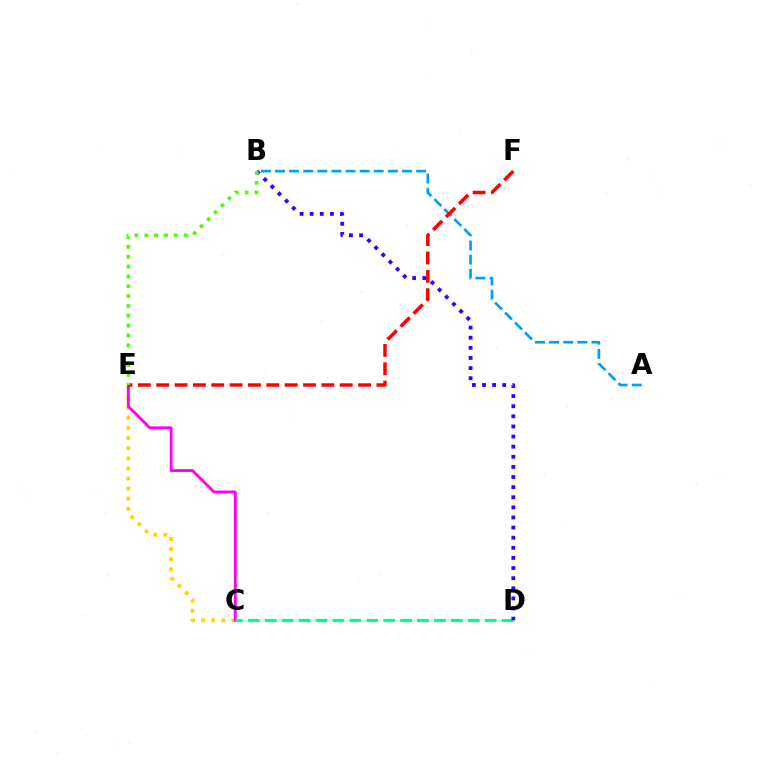{('A', 'B'): [{'color': '#009eff', 'line_style': 'dashed', 'thickness': 1.92}], ('C', 'E'): [{'color': '#ffd500', 'line_style': 'dotted', 'thickness': 2.74}, {'color': '#ff00ed', 'line_style': 'solid', 'thickness': 2.04}], ('C', 'D'): [{'color': '#00ff86', 'line_style': 'dashed', 'thickness': 2.3}], ('B', 'D'): [{'color': '#3700ff', 'line_style': 'dotted', 'thickness': 2.75}], ('E', 'F'): [{'color': '#ff0000', 'line_style': 'dashed', 'thickness': 2.49}], ('B', 'E'): [{'color': '#4fff00', 'line_style': 'dotted', 'thickness': 2.67}]}